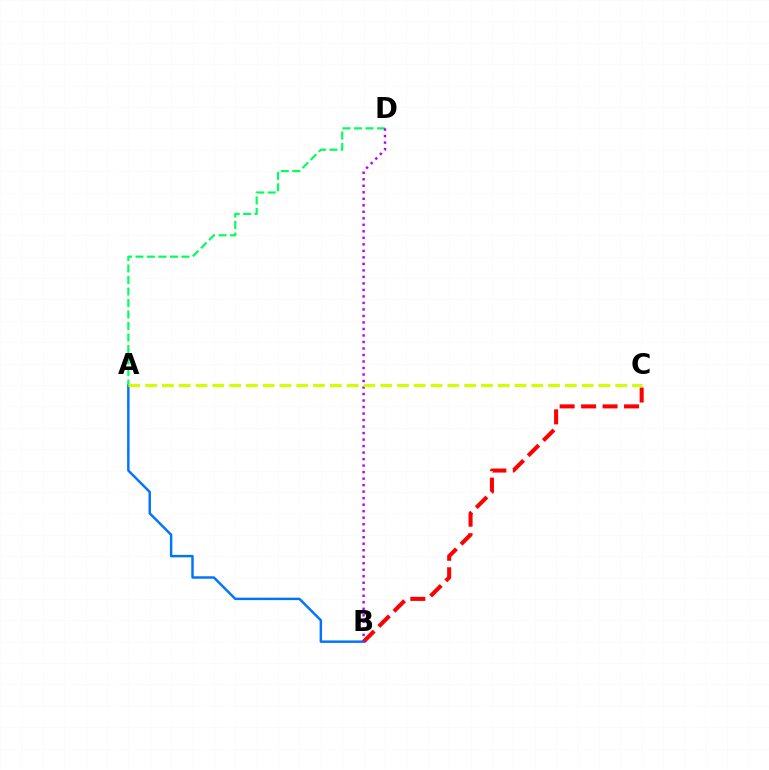{('B', 'C'): [{'color': '#ff0000', 'line_style': 'dashed', 'thickness': 2.92}], ('A', 'B'): [{'color': '#0074ff', 'line_style': 'solid', 'thickness': 1.76}], ('A', 'D'): [{'color': '#00ff5c', 'line_style': 'dashed', 'thickness': 1.56}], ('B', 'D'): [{'color': '#b900ff', 'line_style': 'dotted', 'thickness': 1.77}], ('A', 'C'): [{'color': '#d1ff00', 'line_style': 'dashed', 'thickness': 2.28}]}